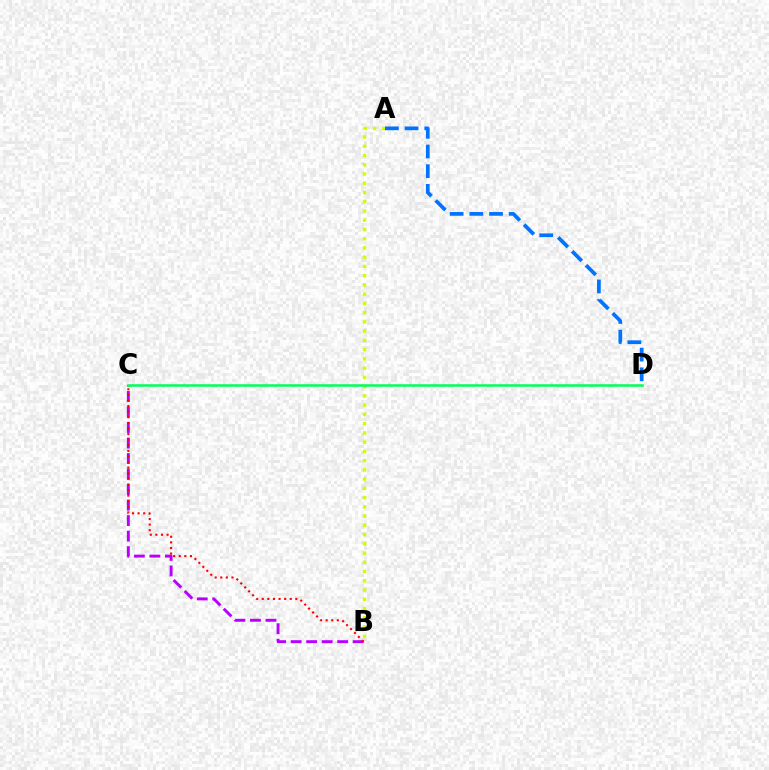{('B', 'C'): [{'color': '#b900ff', 'line_style': 'dashed', 'thickness': 2.11}, {'color': '#ff0000', 'line_style': 'dotted', 'thickness': 1.52}], ('A', 'B'): [{'color': '#d1ff00', 'line_style': 'dotted', 'thickness': 2.51}], ('A', 'D'): [{'color': '#0074ff', 'line_style': 'dashed', 'thickness': 2.67}], ('C', 'D'): [{'color': '#00ff5c', 'line_style': 'solid', 'thickness': 1.83}]}